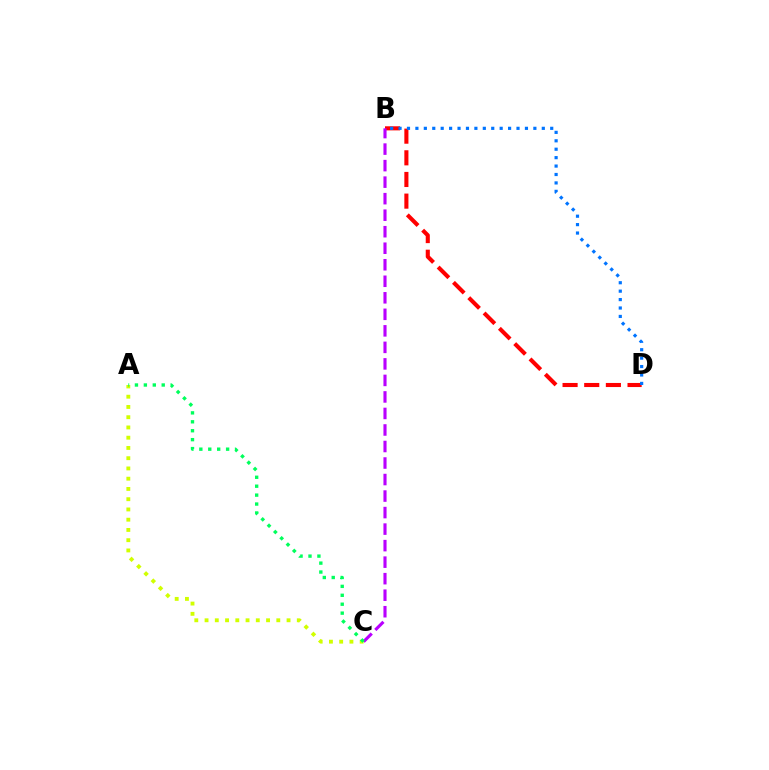{('B', 'D'): [{'color': '#ff0000', 'line_style': 'dashed', 'thickness': 2.94}, {'color': '#0074ff', 'line_style': 'dotted', 'thickness': 2.29}], ('B', 'C'): [{'color': '#b900ff', 'line_style': 'dashed', 'thickness': 2.24}], ('A', 'C'): [{'color': '#d1ff00', 'line_style': 'dotted', 'thickness': 2.78}, {'color': '#00ff5c', 'line_style': 'dotted', 'thickness': 2.43}]}